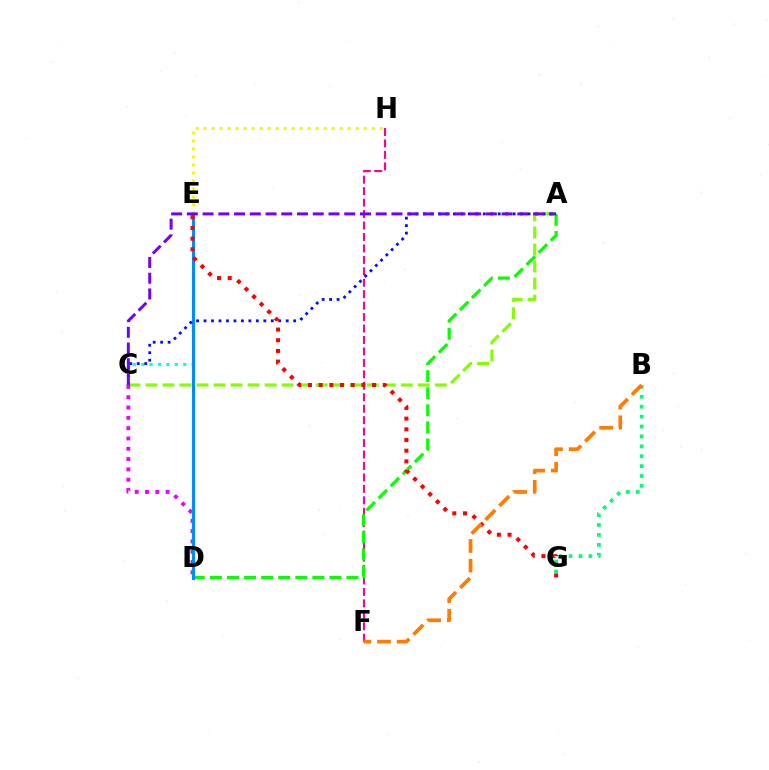{('E', 'H'): [{'color': '#fcf500', 'line_style': 'dotted', 'thickness': 2.18}], ('C', 'E'): [{'color': '#00fff6', 'line_style': 'dotted', 'thickness': 2.28}], ('F', 'H'): [{'color': '#ff0094', 'line_style': 'dashed', 'thickness': 1.56}], ('B', 'G'): [{'color': '#00ff74', 'line_style': 'dotted', 'thickness': 2.69}], ('A', 'C'): [{'color': '#84ff00', 'line_style': 'dashed', 'thickness': 2.31}, {'color': '#0010ff', 'line_style': 'dotted', 'thickness': 2.03}, {'color': '#7200ff', 'line_style': 'dashed', 'thickness': 2.14}], ('A', 'D'): [{'color': '#08ff00', 'line_style': 'dashed', 'thickness': 2.32}], ('C', 'D'): [{'color': '#ee00ff', 'line_style': 'dotted', 'thickness': 2.8}], ('D', 'E'): [{'color': '#008cff', 'line_style': 'solid', 'thickness': 2.25}], ('E', 'G'): [{'color': '#ff0000', 'line_style': 'dotted', 'thickness': 2.9}], ('B', 'F'): [{'color': '#ff7c00', 'line_style': 'dashed', 'thickness': 2.67}]}